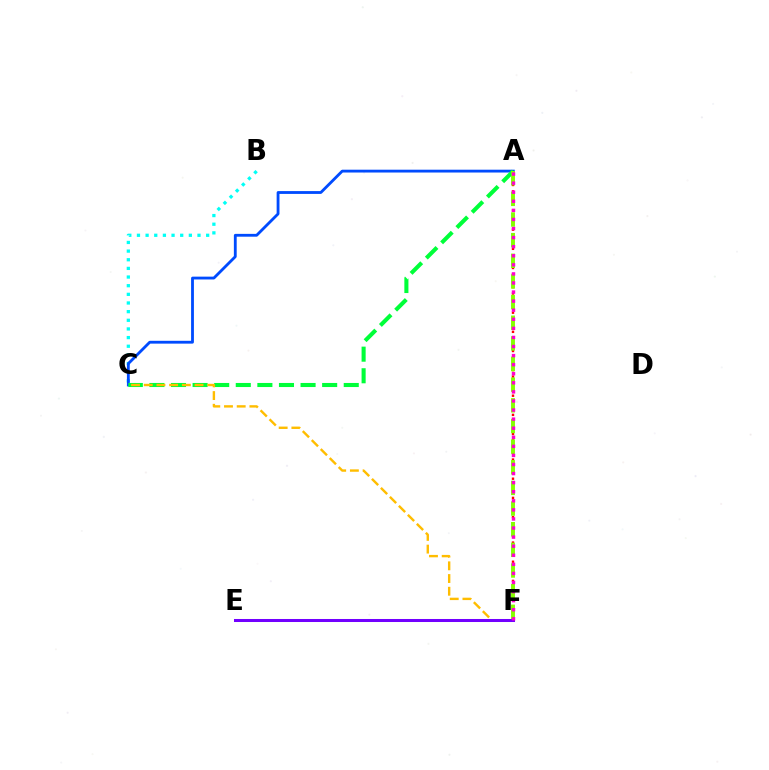{('B', 'C'): [{'color': '#00fff6', 'line_style': 'dotted', 'thickness': 2.35}], ('A', 'C'): [{'color': '#004bff', 'line_style': 'solid', 'thickness': 2.03}, {'color': '#00ff39', 'line_style': 'dashed', 'thickness': 2.93}], ('A', 'F'): [{'color': '#ff0000', 'line_style': 'dotted', 'thickness': 1.73}, {'color': '#84ff00', 'line_style': 'dashed', 'thickness': 2.8}, {'color': '#ff00cf', 'line_style': 'dotted', 'thickness': 2.47}], ('C', 'F'): [{'color': '#ffbd00', 'line_style': 'dashed', 'thickness': 1.73}], ('E', 'F'): [{'color': '#7200ff', 'line_style': 'solid', 'thickness': 2.18}]}